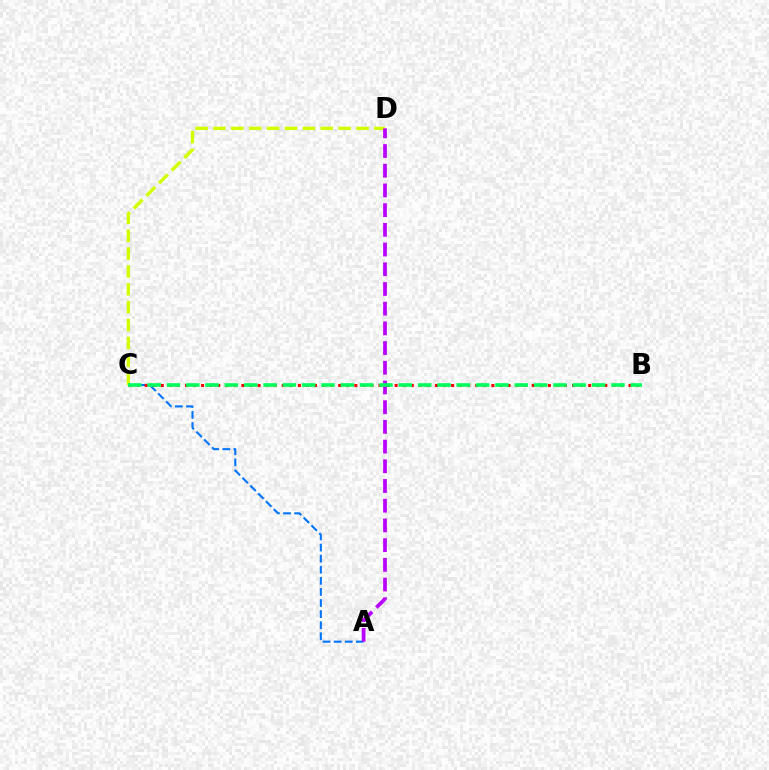{('C', 'D'): [{'color': '#d1ff00', 'line_style': 'dashed', 'thickness': 2.43}], ('A', 'C'): [{'color': '#0074ff', 'line_style': 'dashed', 'thickness': 1.51}], ('A', 'D'): [{'color': '#b900ff', 'line_style': 'dashed', 'thickness': 2.68}], ('B', 'C'): [{'color': '#ff0000', 'line_style': 'dotted', 'thickness': 2.19}, {'color': '#00ff5c', 'line_style': 'dashed', 'thickness': 2.63}]}